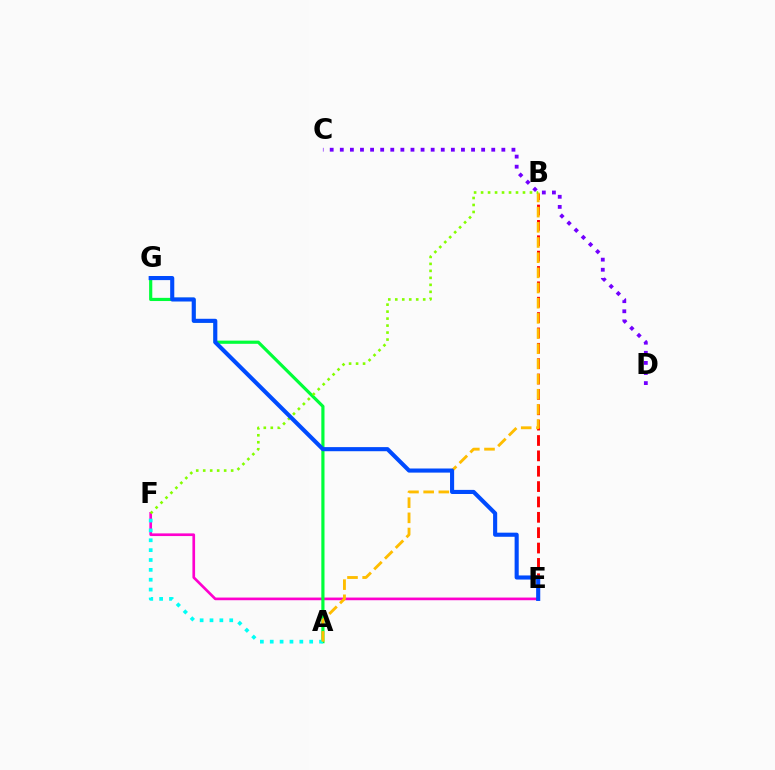{('E', 'F'): [{'color': '#ff00cf', 'line_style': 'solid', 'thickness': 1.92}], ('A', 'G'): [{'color': '#00ff39', 'line_style': 'solid', 'thickness': 2.29}], ('B', 'E'): [{'color': '#ff0000', 'line_style': 'dashed', 'thickness': 2.09}], ('C', 'D'): [{'color': '#7200ff', 'line_style': 'dotted', 'thickness': 2.74}], ('A', 'F'): [{'color': '#00fff6', 'line_style': 'dotted', 'thickness': 2.68}], ('A', 'B'): [{'color': '#ffbd00', 'line_style': 'dashed', 'thickness': 2.06}], ('B', 'F'): [{'color': '#84ff00', 'line_style': 'dotted', 'thickness': 1.9}], ('E', 'G'): [{'color': '#004bff', 'line_style': 'solid', 'thickness': 2.96}]}